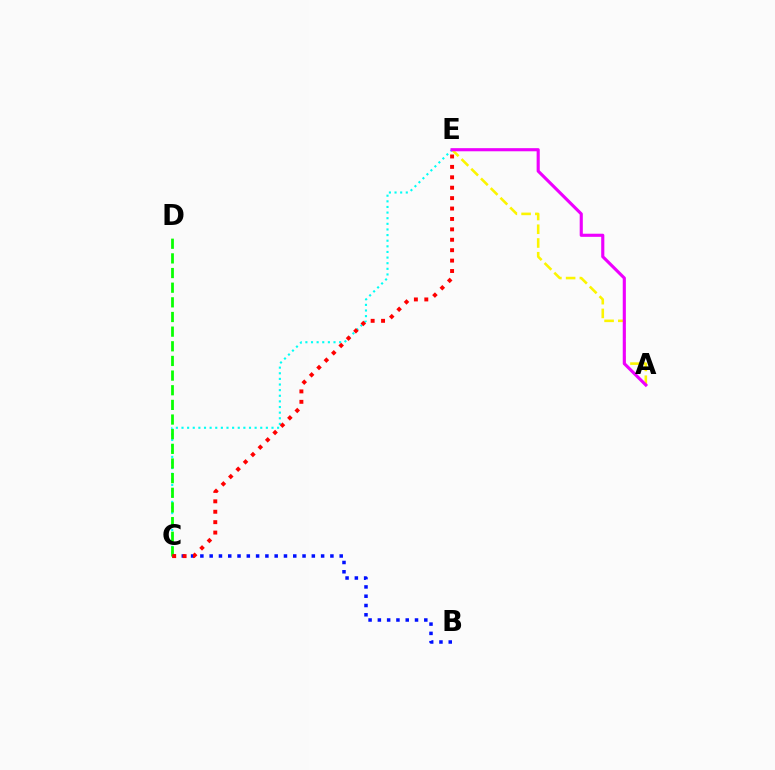{('A', 'E'): [{'color': '#fcf500', 'line_style': 'dashed', 'thickness': 1.87}, {'color': '#ee00ff', 'line_style': 'solid', 'thickness': 2.25}], ('C', 'E'): [{'color': '#00fff6', 'line_style': 'dotted', 'thickness': 1.53}, {'color': '#ff0000', 'line_style': 'dotted', 'thickness': 2.83}], ('B', 'C'): [{'color': '#0010ff', 'line_style': 'dotted', 'thickness': 2.52}], ('C', 'D'): [{'color': '#08ff00', 'line_style': 'dashed', 'thickness': 1.99}]}